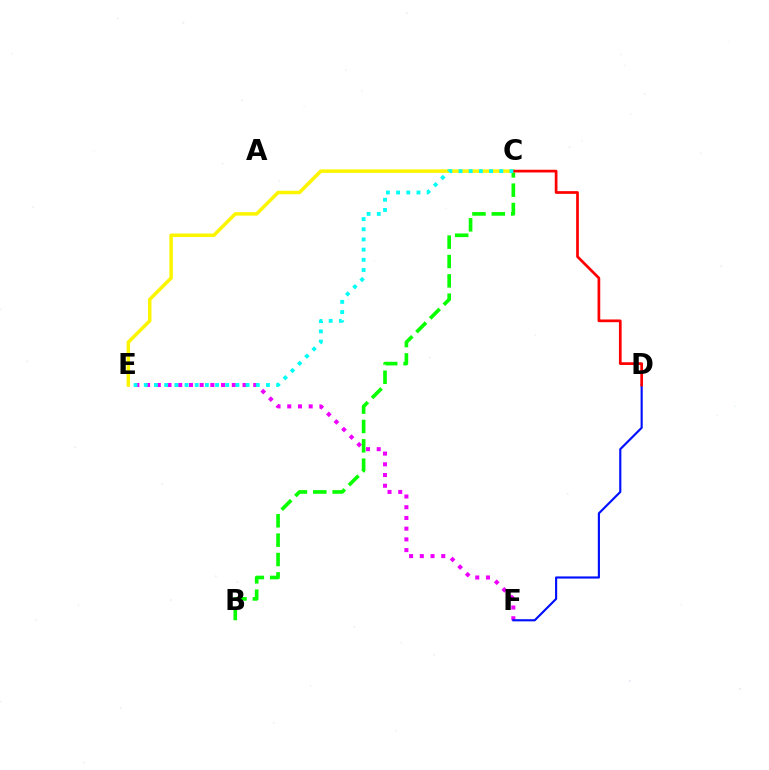{('E', 'F'): [{'color': '#ee00ff', 'line_style': 'dotted', 'thickness': 2.91}], ('D', 'F'): [{'color': '#0010ff', 'line_style': 'solid', 'thickness': 1.55}], ('B', 'C'): [{'color': '#08ff00', 'line_style': 'dashed', 'thickness': 2.63}], ('C', 'E'): [{'color': '#fcf500', 'line_style': 'solid', 'thickness': 2.52}, {'color': '#00fff6', 'line_style': 'dotted', 'thickness': 2.77}], ('C', 'D'): [{'color': '#ff0000', 'line_style': 'solid', 'thickness': 1.95}]}